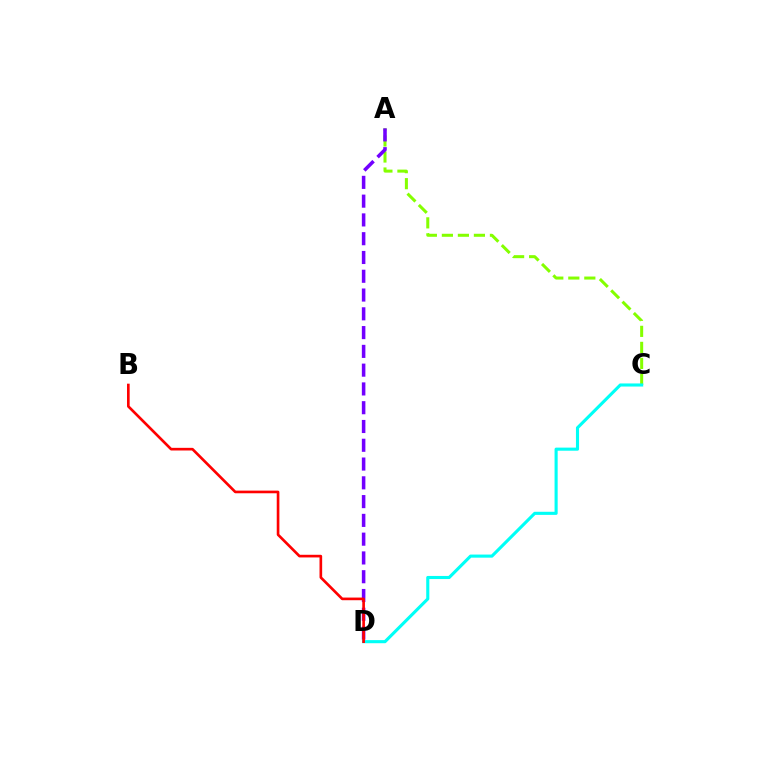{('A', 'C'): [{'color': '#84ff00', 'line_style': 'dashed', 'thickness': 2.18}], ('A', 'D'): [{'color': '#7200ff', 'line_style': 'dashed', 'thickness': 2.55}], ('C', 'D'): [{'color': '#00fff6', 'line_style': 'solid', 'thickness': 2.23}], ('B', 'D'): [{'color': '#ff0000', 'line_style': 'solid', 'thickness': 1.91}]}